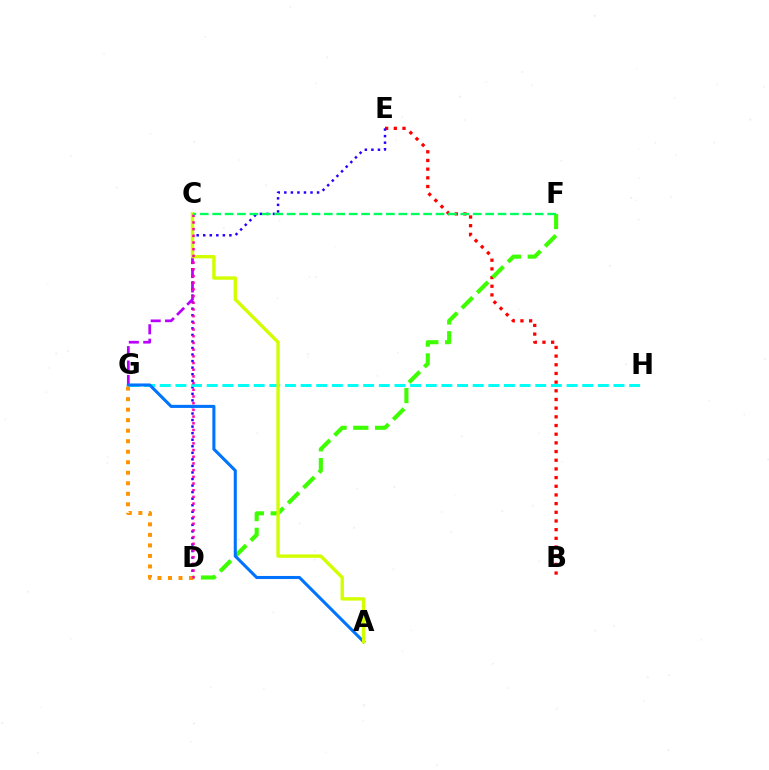{('B', 'E'): [{'color': '#ff0000', 'line_style': 'dotted', 'thickness': 2.36}], ('D', 'E'): [{'color': '#2500ff', 'line_style': 'dotted', 'thickness': 1.78}], ('D', 'F'): [{'color': '#3dff00', 'line_style': 'dashed', 'thickness': 2.96}], ('G', 'H'): [{'color': '#00fff6', 'line_style': 'dashed', 'thickness': 2.13}], ('C', 'G'): [{'color': '#b900ff', 'line_style': 'dashed', 'thickness': 1.96}], ('A', 'G'): [{'color': '#0074ff', 'line_style': 'solid', 'thickness': 2.21}], ('A', 'C'): [{'color': '#d1ff00', 'line_style': 'solid', 'thickness': 2.44}], ('D', 'G'): [{'color': '#ff9400', 'line_style': 'dotted', 'thickness': 2.86}], ('C', 'D'): [{'color': '#ff00ac', 'line_style': 'dotted', 'thickness': 1.82}], ('C', 'F'): [{'color': '#00ff5c', 'line_style': 'dashed', 'thickness': 1.69}]}